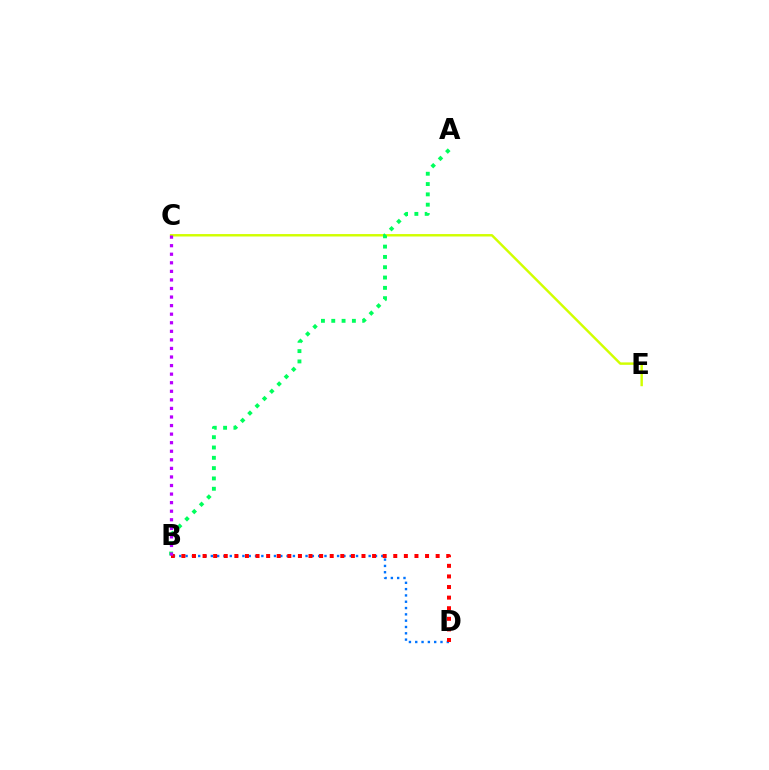{('C', 'E'): [{'color': '#d1ff00', 'line_style': 'solid', 'thickness': 1.76}], ('A', 'B'): [{'color': '#00ff5c', 'line_style': 'dotted', 'thickness': 2.8}], ('B', 'D'): [{'color': '#0074ff', 'line_style': 'dotted', 'thickness': 1.72}, {'color': '#ff0000', 'line_style': 'dotted', 'thickness': 2.88}], ('B', 'C'): [{'color': '#b900ff', 'line_style': 'dotted', 'thickness': 2.33}]}